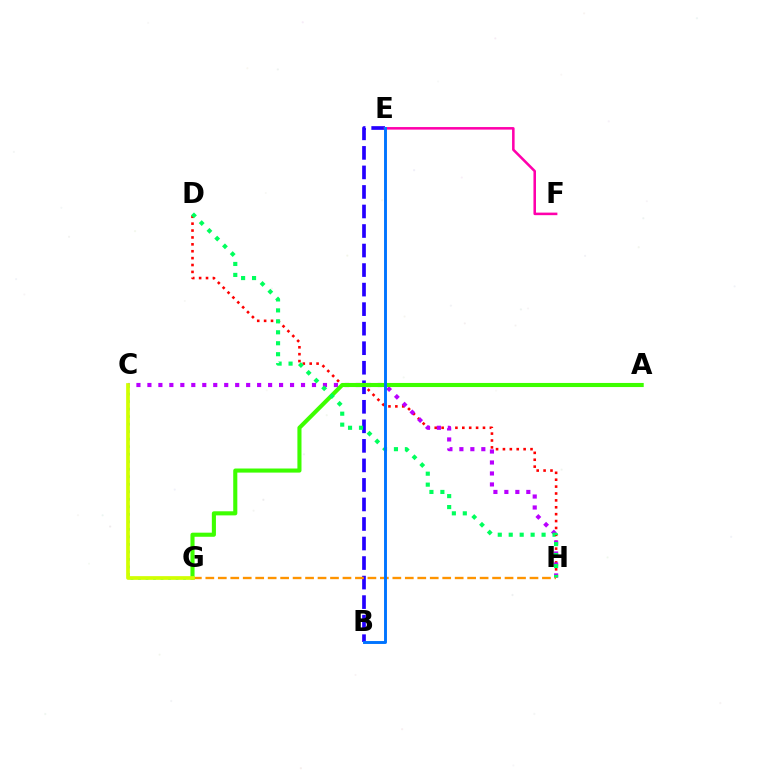{('D', 'H'): [{'color': '#ff0000', 'line_style': 'dotted', 'thickness': 1.87}, {'color': '#00ff5c', 'line_style': 'dotted', 'thickness': 2.98}], ('C', 'H'): [{'color': '#b900ff', 'line_style': 'dotted', 'thickness': 2.98}], ('B', 'E'): [{'color': '#2500ff', 'line_style': 'dashed', 'thickness': 2.65}, {'color': '#0074ff', 'line_style': 'solid', 'thickness': 2.1}], ('G', 'H'): [{'color': '#ff9400', 'line_style': 'dashed', 'thickness': 1.69}], ('C', 'G'): [{'color': '#00fff6', 'line_style': 'dotted', 'thickness': 2.04}, {'color': '#d1ff00', 'line_style': 'solid', 'thickness': 2.67}], ('A', 'G'): [{'color': '#3dff00', 'line_style': 'solid', 'thickness': 2.95}], ('E', 'F'): [{'color': '#ff00ac', 'line_style': 'solid', 'thickness': 1.84}]}